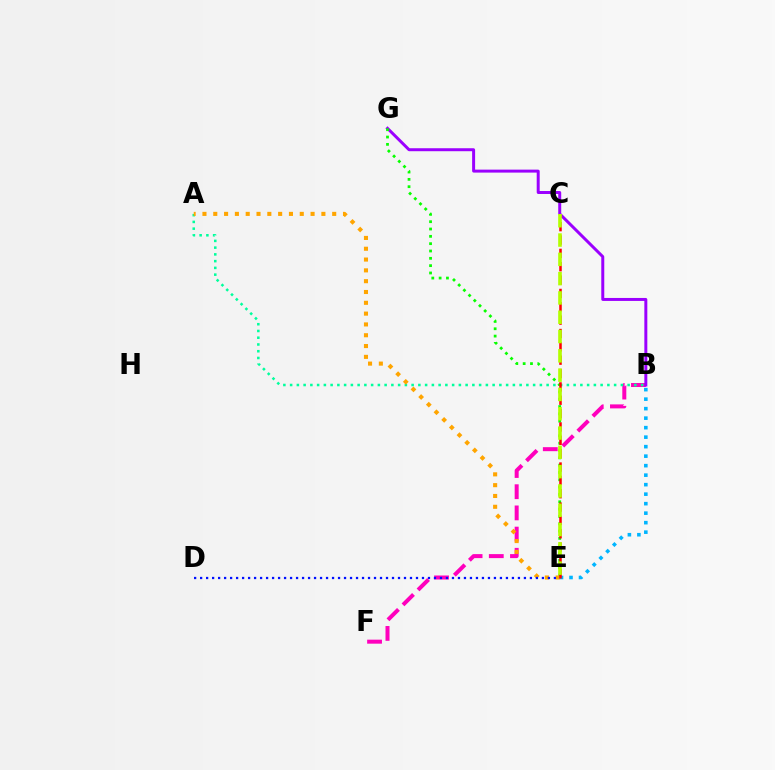{('B', 'F'): [{'color': '#ff00bd', 'line_style': 'dashed', 'thickness': 2.88}], ('B', 'G'): [{'color': '#9b00ff', 'line_style': 'solid', 'thickness': 2.14}], ('A', 'B'): [{'color': '#00ff9d', 'line_style': 'dotted', 'thickness': 1.83}], ('E', 'G'): [{'color': '#08ff00', 'line_style': 'dotted', 'thickness': 1.99}], ('A', 'E'): [{'color': '#ffa500', 'line_style': 'dotted', 'thickness': 2.94}], ('B', 'E'): [{'color': '#00b5ff', 'line_style': 'dotted', 'thickness': 2.58}], ('D', 'E'): [{'color': '#0010ff', 'line_style': 'dotted', 'thickness': 1.63}], ('C', 'E'): [{'color': '#ff0000', 'line_style': 'dashed', 'thickness': 1.81}, {'color': '#b3ff00', 'line_style': 'dashed', 'thickness': 2.62}]}